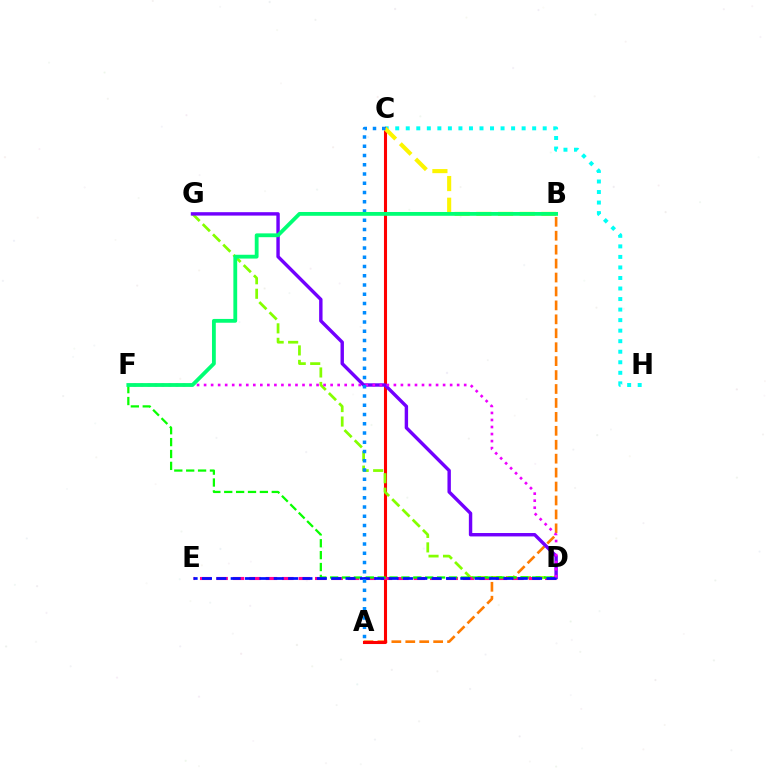{('A', 'B'): [{'color': '#ff7c00', 'line_style': 'dashed', 'thickness': 1.89}], ('C', 'H'): [{'color': '#00fff6', 'line_style': 'dotted', 'thickness': 2.86}], ('A', 'C'): [{'color': '#ff0000', 'line_style': 'solid', 'thickness': 2.21}, {'color': '#008cff', 'line_style': 'dotted', 'thickness': 2.51}], ('D', 'G'): [{'color': '#84ff00', 'line_style': 'dashed', 'thickness': 1.97}, {'color': '#7200ff', 'line_style': 'solid', 'thickness': 2.45}], ('D', 'E'): [{'color': '#ff0094', 'line_style': 'dashed', 'thickness': 2.23}, {'color': '#0010ff', 'line_style': 'dashed', 'thickness': 1.95}], ('D', 'F'): [{'color': '#08ff00', 'line_style': 'dashed', 'thickness': 1.61}, {'color': '#ee00ff', 'line_style': 'dotted', 'thickness': 1.91}], ('B', 'C'): [{'color': '#fcf500', 'line_style': 'dashed', 'thickness': 2.95}], ('B', 'F'): [{'color': '#00ff74', 'line_style': 'solid', 'thickness': 2.74}]}